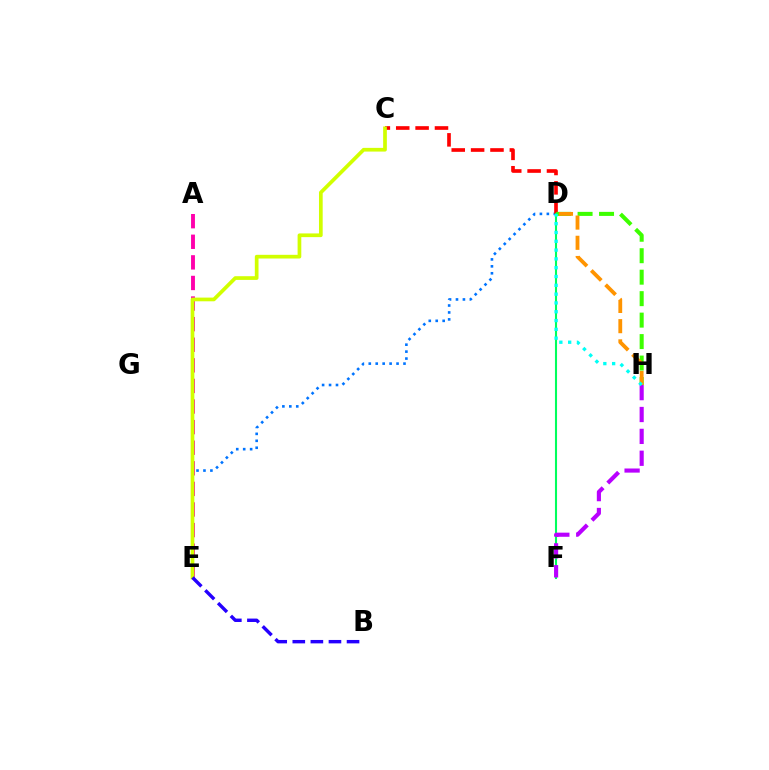{('D', 'E'): [{'color': '#0074ff', 'line_style': 'dotted', 'thickness': 1.89}], ('C', 'D'): [{'color': '#ff0000', 'line_style': 'dashed', 'thickness': 2.63}], ('A', 'E'): [{'color': '#ff00ac', 'line_style': 'dashed', 'thickness': 2.8}], ('D', 'H'): [{'color': '#3dff00', 'line_style': 'dashed', 'thickness': 2.92}, {'color': '#ff9400', 'line_style': 'dashed', 'thickness': 2.75}, {'color': '#00fff6', 'line_style': 'dotted', 'thickness': 2.39}], ('D', 'F'): [{'color': '#00ff5c', 'line_style': 'solid', 'thickness': 1.5}], ('F', 'H'): [{'color': '#b900ff', 'line_style': 'dashed', 'thickness': 2.97}], ('C', 'E'): [{'color': '#d1ff00', 'line_style': 'solid', 'thickness': 2.66}], ('B', 'E'): [{'color': '#2500ff', 'line_style': 'dashed', 'thickness': 2.46}]}